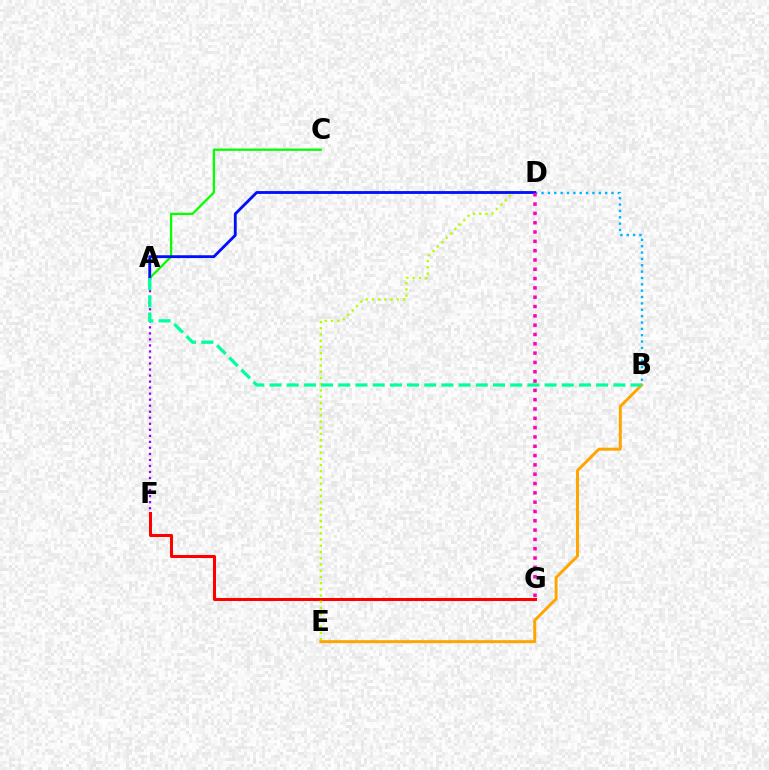{('B', 'D'): [{'color': '#00b5ff', 'line_style': 'dotted', 'thickness': 1.73}], ('A', 'F'): [{'color': '#9b00ff', 'line_style': 'dotted', 'thickness': 1.64}], ('F', 'G'): [{'color': '#ff0000', 'line_style': 'solid', 'thickness': 2.18}], ('D', 'E'): [{'color': '#b3ff00', 'line_style': 'dotted', 'thickness': 1.69}], ('A', 'C'): [{'color': '#08ff00', 'line_style': 'solid', 'thickness': 1.64}], ('A', 'D'): [{'color': '#0010ff', 'line_style': 'solid', 'thickness': 2.05}], ('D', 'G'): [{'color': '#ff00bd', 'line_style': 'dotted', 'thickness': 2.53}], ('B', 'E'): [{'color': '#ffa500', 'line_style': 'solid', 'thickness': 2.14}], ('A', 'B'): [{'color': '#00ff9d', 'line_style': 'dashed', 'thickness': 2.34}]}